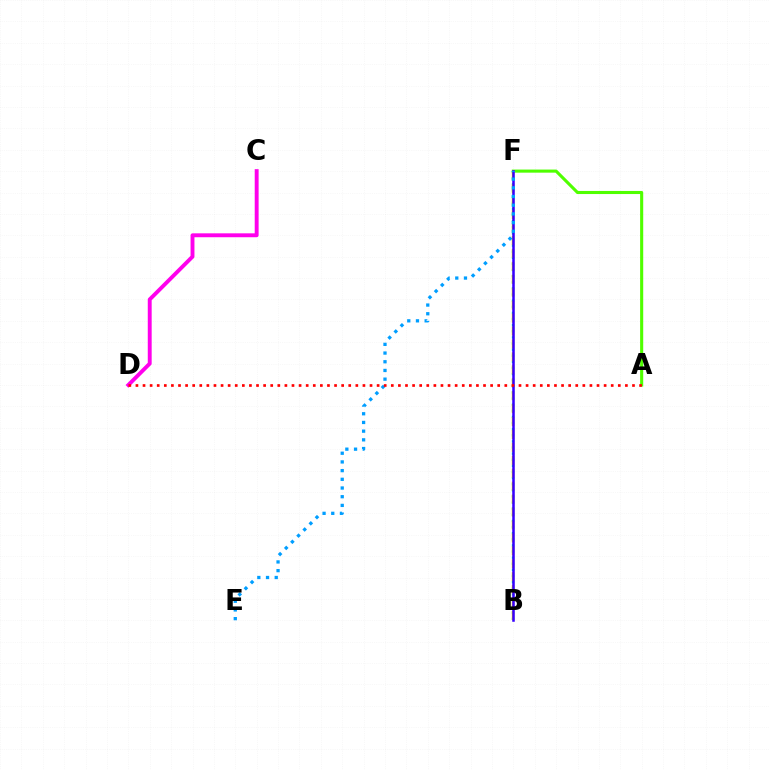{('A', 'F'): [{'color': '#4fff00', 'line_style': 'solid', 'thickness': 2.22}], ('B', 'F'): [{'color': '#00ff86', 'line_style': 'dotted', 'thickness': 1.66}, {'color': '#ffd500', 'line_style': 'dashed', 'thickness': 1.76}, {'color': '#3700ff', 'line_style': 'solid', 'thickness': 1.82}], ('C', 'D'): [{'color': '#ff00ed', 'line_style': 'solid', 'thickness': 2.81}], ('E', 'F'): [{'color': '#009eff', 'line_style': 'dotted', 'thickness': 2.36}], ('A', 'D'): [{'color': '#ff0000', 'line_style': 'dotted', 'thickness': 1.93}]}